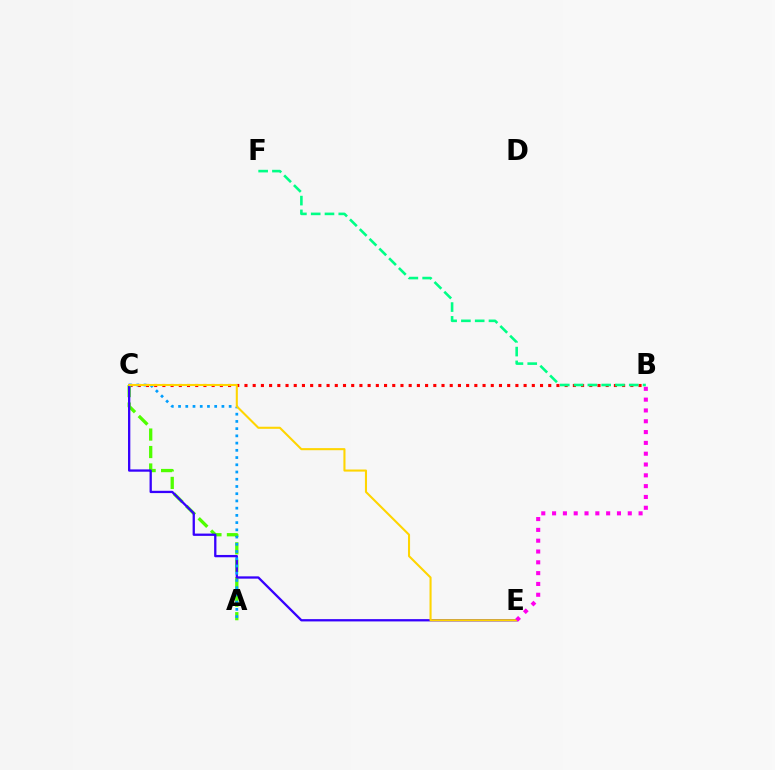{('B', 'C'): [{'color': '#ff0000', 'line_style': 'dotted', 'thickness': 2.23}], ('A', 'C'): [{'color': '#4fff00', 'line_style': 'dashed', 'thickness': 2.37}, {'color': '#009eff', 'line_style': 'dotted', 'thickness': 1.96}], ('C', 'E'): [{'color': '#3700ff', 'line_style': 'solid', 'thickness': 1.65}, {'color': '#ffd500', 'line_style': 'solid', 'thickness': 1.5}], ('B', 'E'): [{'color': '#ff00ed', 'line_style': 'dotted', 'thickness': 2.94}], ('B', 'F'): [{'color': '#00ff86', 'line_style': 'dashed', 'thickness': 1.87}]}